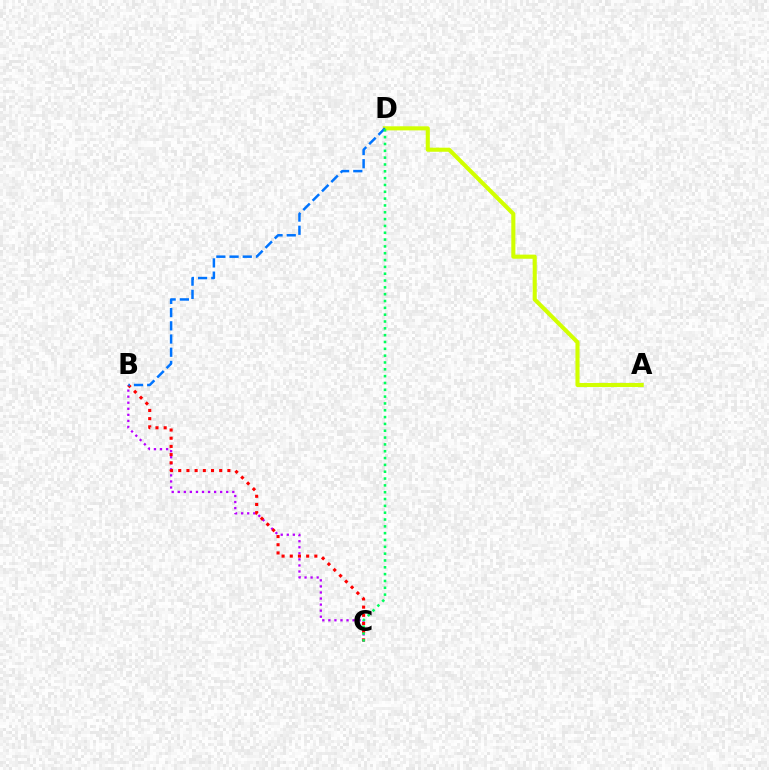{('B', 'C'): [{'color': '#b900ff', 'line_style': 'dotted', 'thickness': 1.64}, {'color': '#ff0000', 'line_style': 'dotted', 'thickness': 2.23}], ('A', 'D'): [{'color': '#d1ff00', 'line_style': 'solid', 'thickness': 2.94}], ('B', 'D'): [{'color': '#0074ff', 'line_style': 'dashed', 'thickness': 1.79}], ('C', 'D'): [{'color': '#00ff5c', 'line_style': 'dotted', 'thickness': 1.86}]}